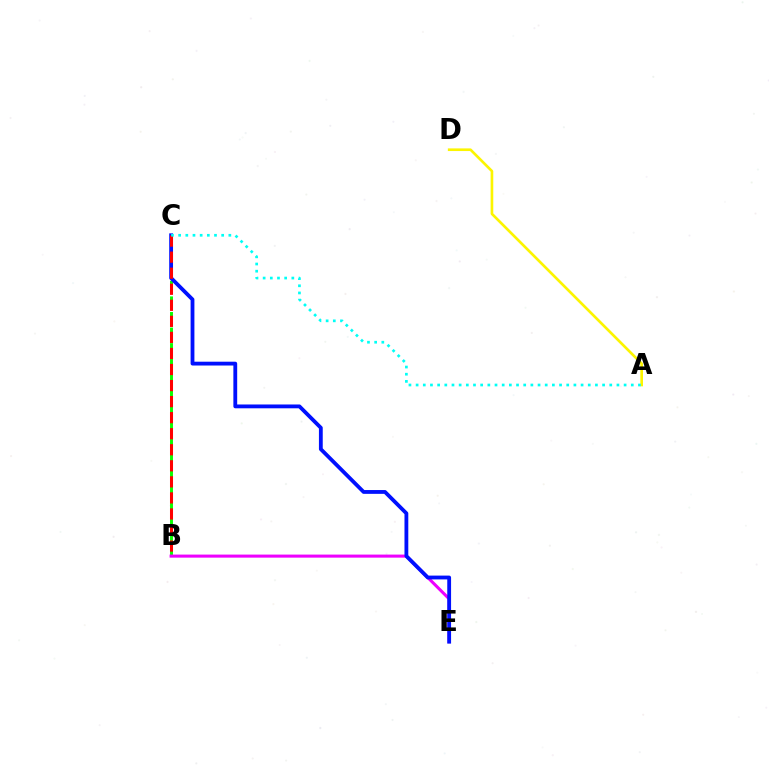{('B', 'C'): [{'color': '#08ff00', 'line_style': 'dashed', 'thickness': 2.12}, {'color': '#ff0000', 'line_style': 'dashed', 'thickness': 2.18}], ('B', 'E'): [{'color': '#ee00ff', 'line_style': 'solid', 'thickness': 2.2}], ('C', 'E'): [{'color': '#0010ff', 'line_style': 'solid', 'thickness': 2.75}], ('A', 'D'): [{'color': '#fcf500', 'line_style': 'solid', 'thickness': 1.91}], ('A', 'C'): [{'color': '#00fff6', 'line_style': 'dotted', 'thickness': 1.95}]}